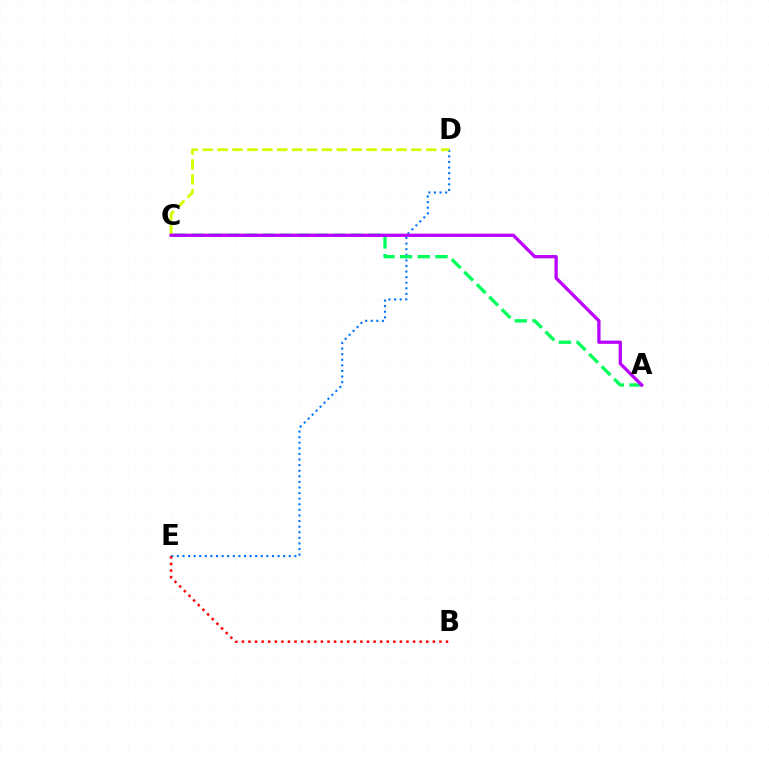{('D', 'E'): [{'color': '#0074ff', 'line_style': 'dotted', 'thickness': 1.52}], ('B', 'E'): [{'color': '#ff0000', 'line_style': 'dotted', 'thickness': 1.79}], ('A', 'C'): [{'color': '#00ff5c', 'line_style': 'dashed', 'thickness': 2.4}, {'color': '#b900ff', 'line_style': 'solid', 'thickness': 2.35}], ('C', 'D'): [{'color': '#d1ff00', 'line_style': 'dashed', 'thickness': 2.03}]}